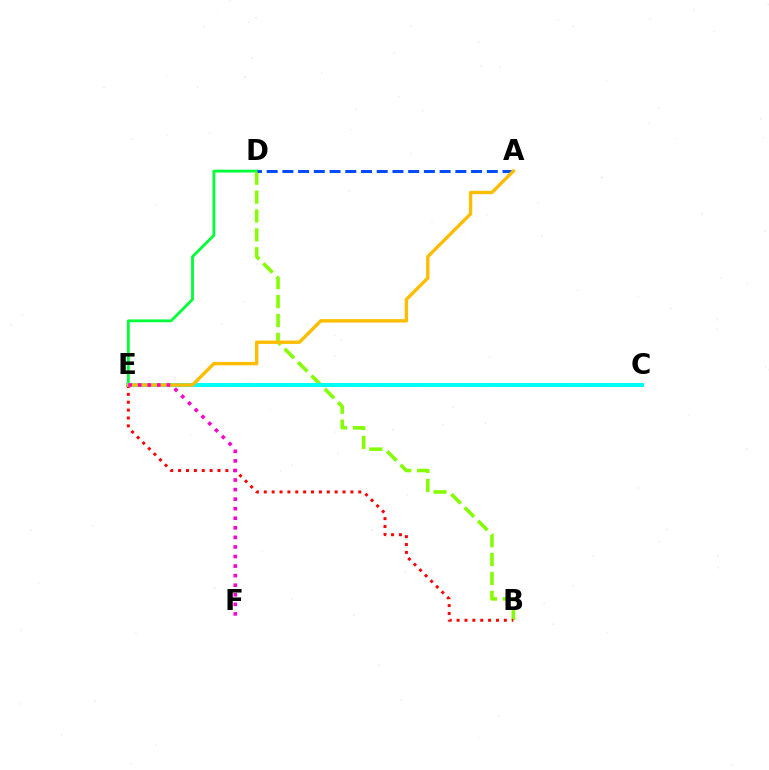{('D', 'E'): [{'color': '#00ff39', 'line_style': 'solid', 'thickness': 2.03}], ('C', 'E'): [{'color': '#7200ff', 'line_style': 'dotted', 'thickness': 2.2}, {'color': '#00fff6', 'line_style': 'solid', 'thickness': 2.87}], ('B', 'D'): [{'color': '#84ff00', 'line_style': 'dashed', 'thickness': 2.57}], ('A', 'D'): [{'color': '#004bff', 'line_style': 'dashed', 'thickness': 2.14}], ('B', 'E'): [{'color': '#ff0000', 'line_style': 'dotted', 'thickness': 2.14}], ('A', 'E'): [{'color': '#ffbd00', 'line_style': 'solid', 'thickness': 2.44}], ('E', 'F'): [{'color': '#ff00cf', 'line_style': 'dotted', 'thickness': 2.6}]}